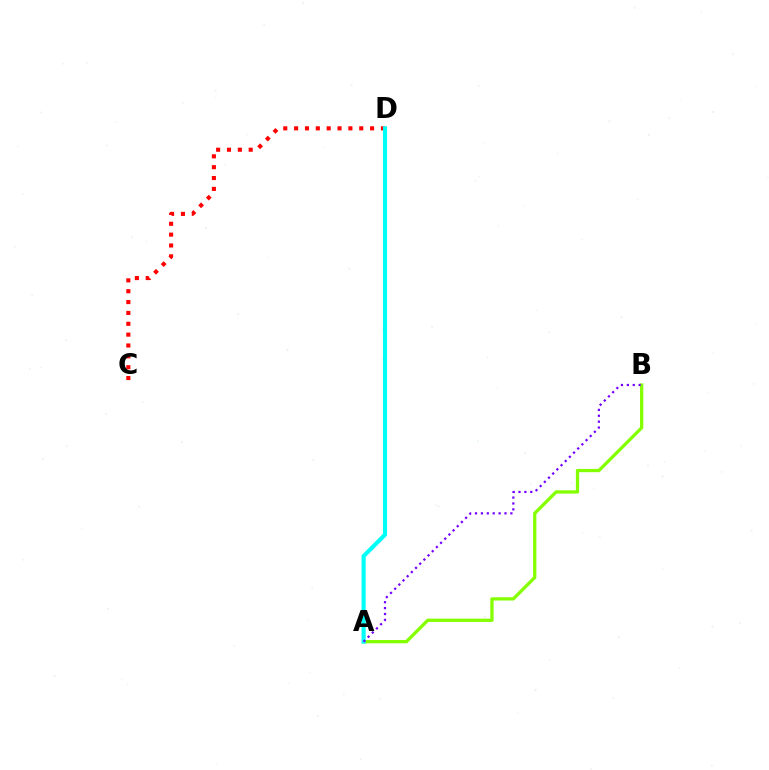{('A', 'B'): [{'color': '#84ff00', 'line_style': 'solid', 'thickness': 2.35}, {'color': '#7200ff', 'line_style': 'dotted', 'thickness': 1.6}], ('C', 'D'): [{'color': '#ff0000', 'line_style': 'dotted', 'thickness': 2.95}], ('A', 'D'): [{'color': '#00fff6', 'line_style': 'solid', 'thickness': 2.96}]}